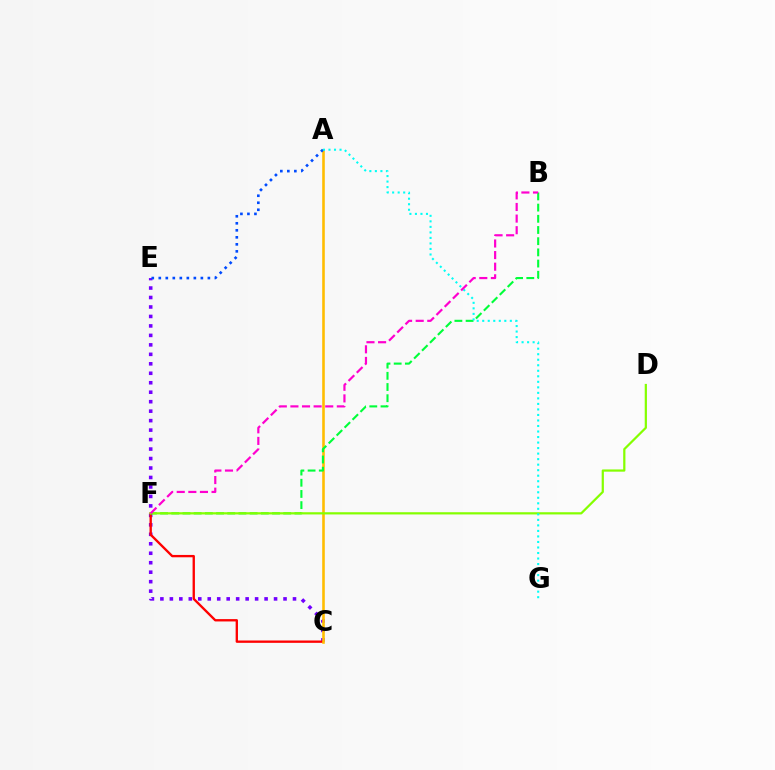{('C', 'E'): [{'color': '#7200ff', 'line_style': 'dotted', 'thickness': 2.57}], ('C', 'F'): [{'color': '#ff0000', 'line_style': 'solid', 'thickness': 1.69}], ('A', 'C'): [{'color': '#ffbd00', 'line_style': 'solid', 'thickness': 1.87}], ('B', 'F'): [{'color': '#00ff39', 'line_style': 'dashed', 'thickness': 1.52}, {'color': '#ff00cf', 'line_style': 'dashed', 'thickness': 1.58}], ('D', 'F'): [{'color': '#84ff00', 'line_style': 'solid', 'thickness': 1.6}], ('A', 'E'): [{'color': '#004bff', 'line_style': 'dotted', 'thickness': 1.91}], ('A', 'G'): [{'color': '#00fff6', 'line_style': 'dotted', 'thickness': 1.5}]}